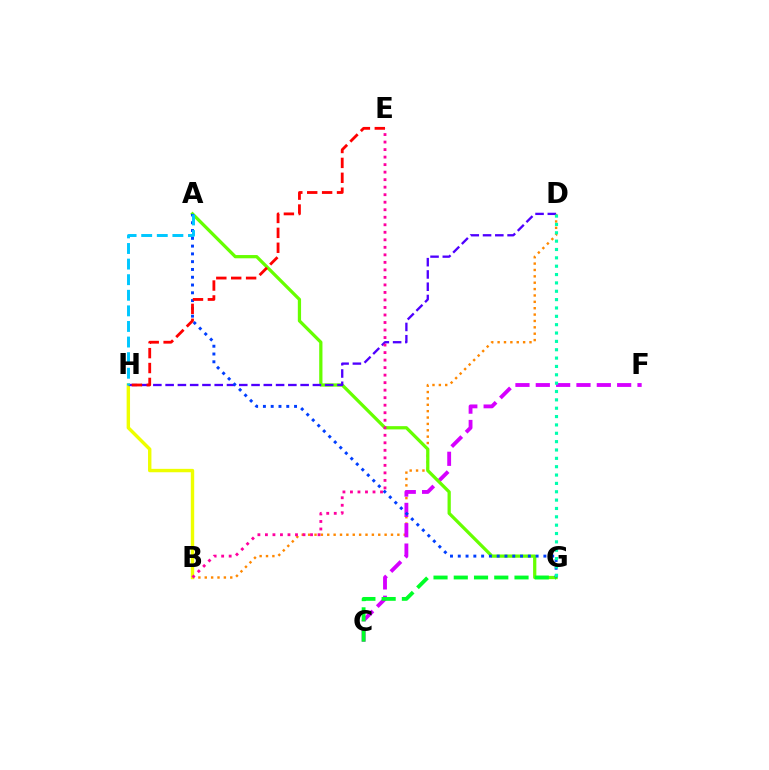{('B', 'D'): [{'color': '#ff8800', 'line_style': 'dotted', 'thickness': 1.73}], ('B', 'H'): [{'color': '#eeff00', 'line_style': 'solid', 'thickness': 2.45}], ('C', 'F'): [{'color': '#d600ff', 'line_style': 'dashed', 'thickness': 2.76}], ('A', 'G'): [{'color': '#66ff00', 'line_style': 'solid', 'thickness': 2.34}, {'color': '#003fff', 'line_style': 'dotted', 'thickness': 2.11}], ('D', 'H'): [{'color': '#4f00ff', 'line_style': 'dashed', 'thickness': 1.67}], ('C', 'G'): [{'color': '#00ff27', 'line_style': 'dashed', 'thickness': 2.75}], ('D', 'G'): [{'color': '#00ffaf', 'line_style': 'dotted', 'thickness': 2.27}], ('E', 'H'): [{'color': '#ff0000', 'line_style': 'dashed', 'thickness': 2.02}], ('B', 'E'): [{'color': '#ff00a0', 'line_style': 'dotted', 'thickness': 2.04}], ('A', 'H'): [{'color': '#00c7ff', 'line_style': 'dashed', 'thickness': 2.12}]}